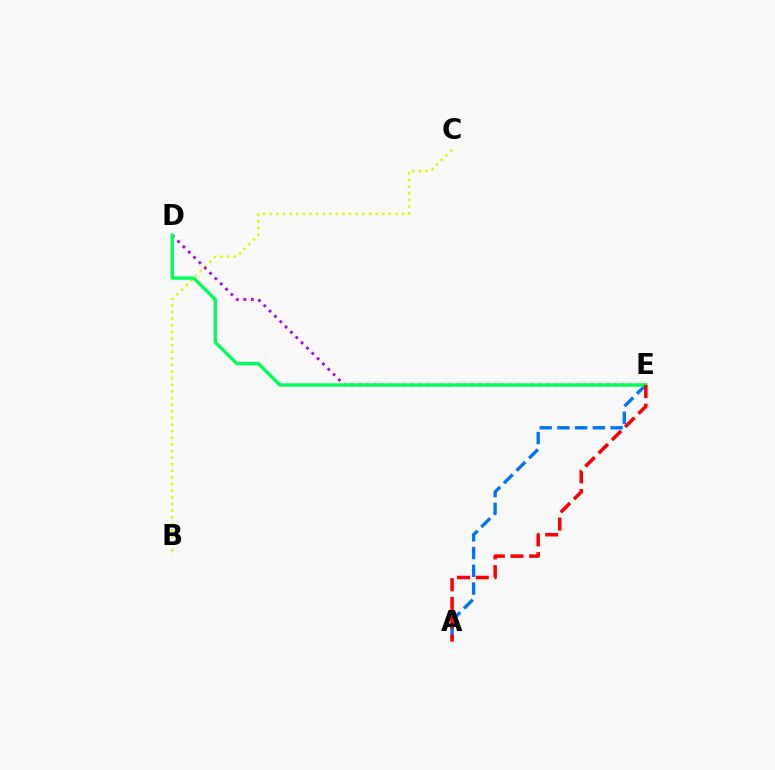{('A', 'E'): [{'color': '#0074ff', 'line_style': 'dashed', 'thickness': 2.41}, {'color': '#ff0000', 'line_style': 'dashed', 'thickness': 2.54}], ('B', 'C'): [{'color': '#d1ff00', 'line_style': 'dotted', 'thickness': 1.8}], ('D', 'E'): [{'color': '#b900ff', 'line_style': 'dotted', 'thickness': 2.04}, {'color': '#00ff5c', 'line_style': 'solid', 'thickness': 2.43}]}